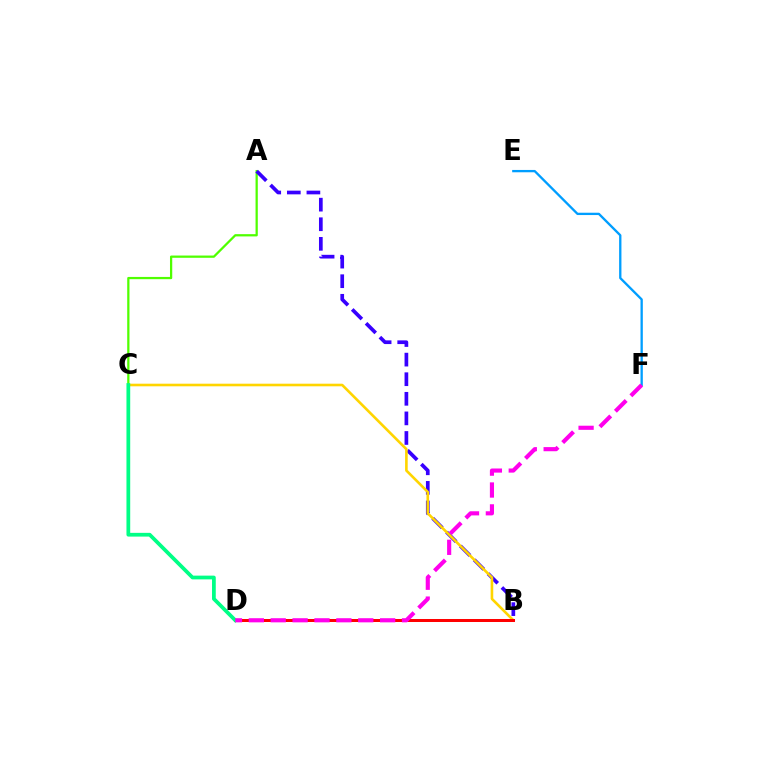{('A', 'C'): [{'color': '#4fff00', 'line_style': 'solid', 'thickness': 1.62}], ('A', 'B'): [{'color': '#3700ff', 'line_style': 'dashed', 'thickness': 2.66}], ('E', 'F'): [{'color': '#009eff', 'line_style': 'solid', 'thickness': 1.67}], ('B', 'C'): [{'color': '#ffd500', 'line_style': 'solid', 'thickness': 1.88}], ('B', 'D'): [{'color': '#ff0000', 'line_style': 'solid', 'thickness': 2.17}], ('C', 'D'): [{'color': '#00ff86', 'line_style': 'solid', 'thickness': 2.7}], ('D', 'F'): [{'color': '#ff00ed', 'line_style': 'dashed', 'thickness': 2.97}]}